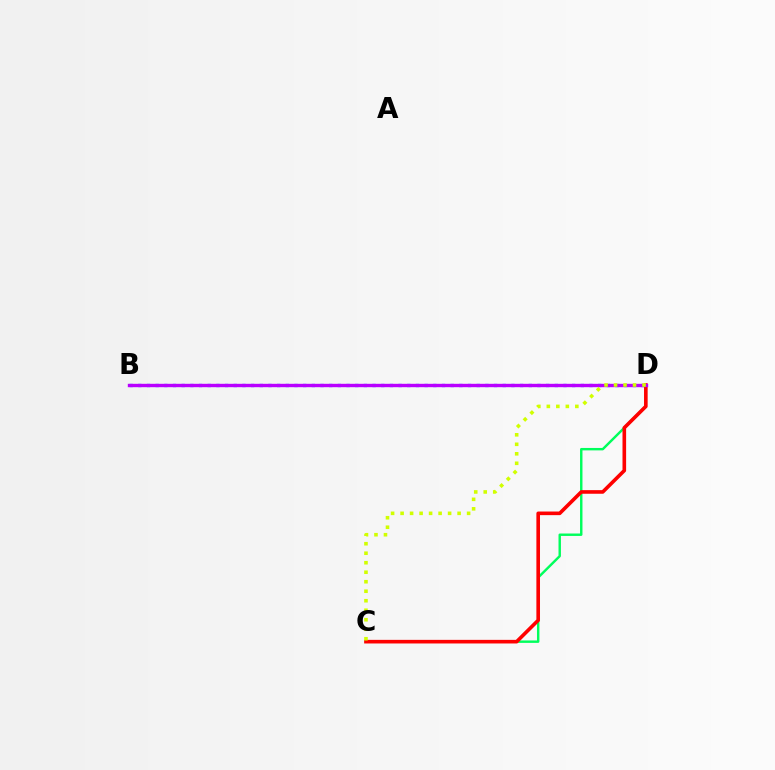{('C', 'D'): [{'color': '#00ff5c', 'line_style': 'solid', 'thickness': 1.75}, {'color': '#ff0000', 'line_style': 'solid', 'thickness': 2.6}, {'color': '#d1ff00', 'line_style': 'dotted', 'thickness': 2.58}], ('B', 'D'): [{'color': '#0074ff', 'line_style': 'dotted', 'thickness': 2.36}, {'color': '#b900ff', 'line_style': 'solid', 'thickness': 2.44}]}